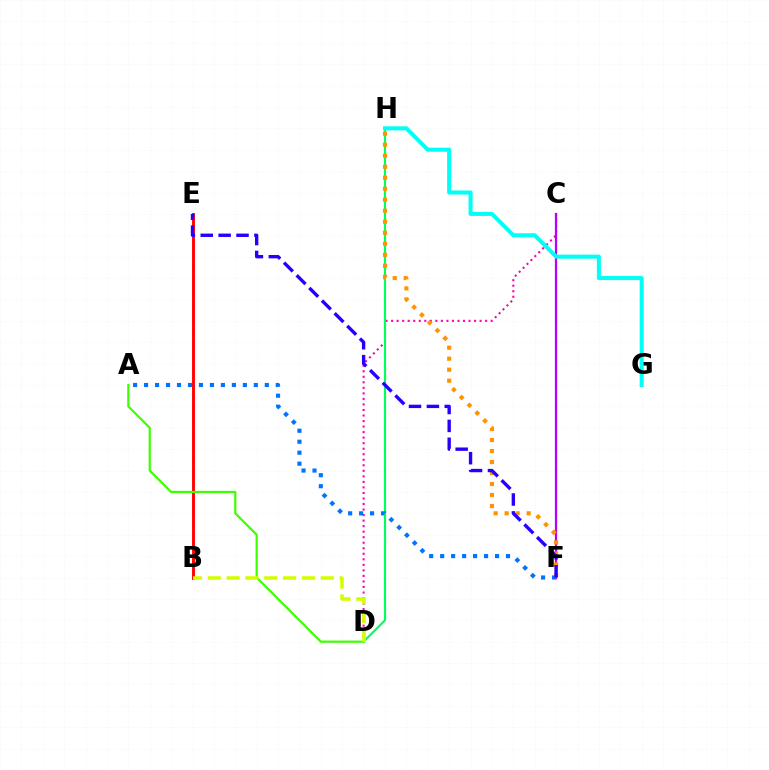{('B', 'E'): [{'color': '#ff0000', 'line_style': 'solid', 'thickness': 2.08}], ('C', 'D'): [{'color': '#ff00ac', 'line_style': 'dotted', 'thickness': 1.5}], ('D', 'H'): [{'color': '#00ff5c', 'line_style': 'solid', 'thickness': 1.54}], ('A', 'D'): [{'color': '#3dff00', 'line_style': 'solid', 'thickness': 1.59}], ('C', 'F'): [{'color': '#b900ff', 'line_style': 'solid', 'thickness': 1.62}], ('F', 'H'): [{'color': '#ff9400', 'line_style': 'dotted', 'thickness': 2.99}], ('A', 'F'): [{'color': '#0074ff', 'line_style': 'dotted', 'thickness': 2.98}], ('G', 'H'): [{'color': '#00fff6', 'line_style': 'solid', 'thickness': 2.92}], ('B', 'D'): [{'color': '#d1ff00', 'line_style': 'dashed', 'thickness': 2.56}], ('E', 'F'): [{'color': '#2500ff', 'line_style': 'dashed', 'thickness': 2.43}]}